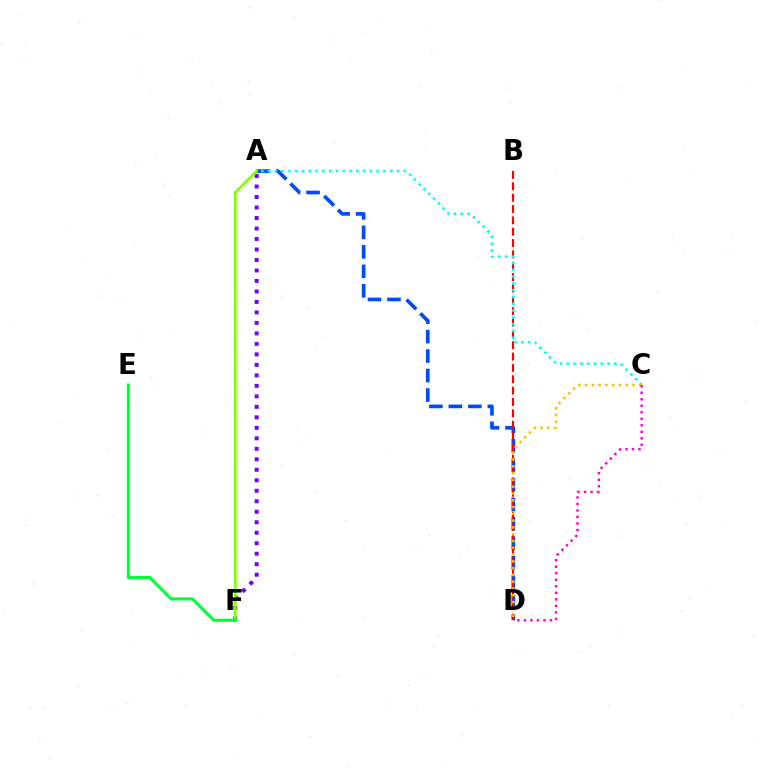{('A', 'D'): [{'color': '#004bff', 'line_style': 'dashed', 'thickness': 2.65}], ('A', 'F'): [{'color': '#7200ff', 'line_style': 'dotted', 'thickness': 2.85}, {'color': '#84ff00', 'line_style': 'solid', 'thickness': 1.95}], ('B', 'D'): [{'color': '#ff0000', 'line_style': 'dashed', 'thickness': 1.54}], ('A', 'C'): [{'color': '#00fff6', 'line_style': 'dotted', 'thickness': 1.84}], ('C', 'D'): [{'color': '#ffbd00', 'line_style': 'dotted', 'thickness': 1.84}, {'color': '#ff00cf', 'line_style': 'dotted', 'thickness': 1.77}], ('E', 'F'): [{'color': '#00ff39', 'line_style': 'solid', 'thickness': 2.2}]}